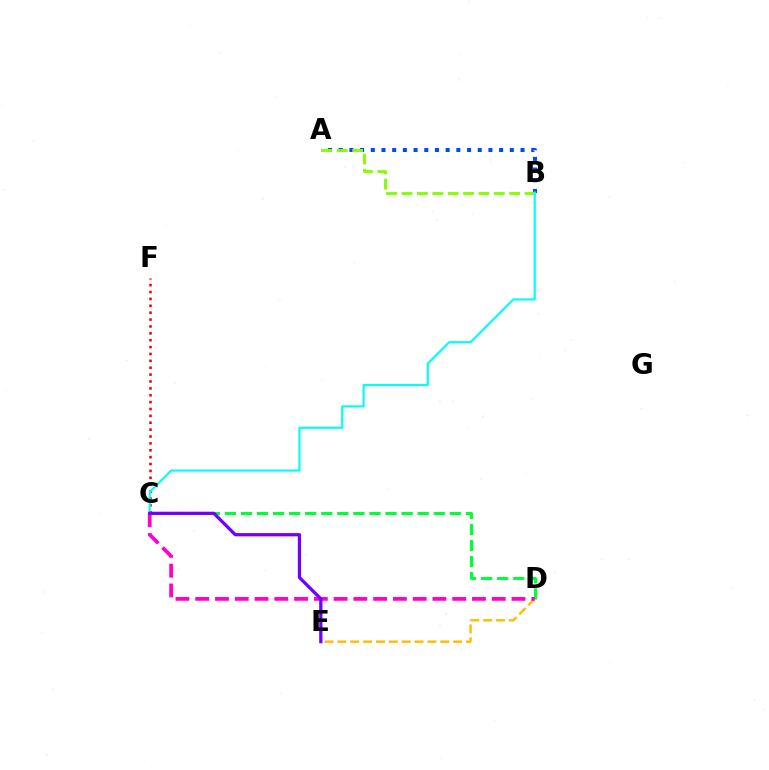{('D', 'E'): [{'color': '#ffbd00', 'line_style': 'dashed', 'thickness': 1.75}], ('C', 'D'): [{'color': '#00ff39', 'line_style': 'dashed', 'thickness': 2.18}, {'color': '#ff00cf', 'line_style': 'dashed', 'thickness': 2.69}], ('C', 'F'): [{'color': '#ff0000', 'line_style': 'dotted', 'thickness': 1.87}], ('A', 'B'): [{'color': '#004bff', 'line_style': 'dotted', 'thickness': 2.91}, {'color': '#84ff00', 'line_style': 'dashed', 'thickness': 2.09}], ('B', 'C'): [{'color': '#00fff6', 'line_style': 'solid', 'thickness': 1.56}], ('C', 'E'): [{'color': '#7200ff', 'line_style': 'solid', 'thickness': 2.34}]}